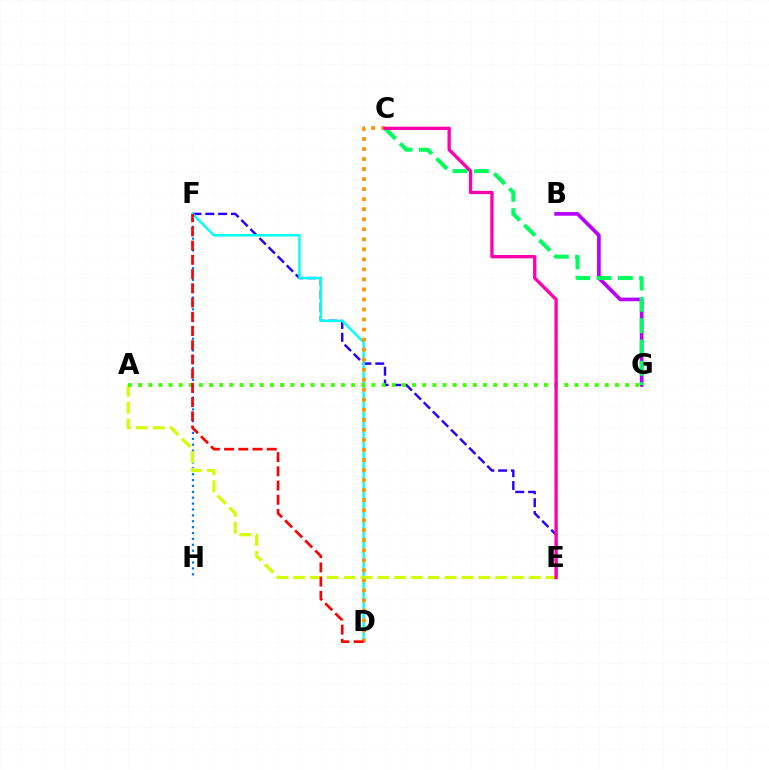{('E', 'F'): [{'color': '#2500ff', 'line_style': 'dashed', 'thickness': 1.74}], ('D', 'F'): [{'color': '#00fff6', 'line_style': 'solid', 'thickness': 1.77}, {'color': '#ff0000', 'line_style': 'dashed', 'thickness': 1.93}], ('B', 'G'): [{'color': '#b900ff', 'line_style': 'solid', 'thickness': 2.64}], ('F', 'H'): [{'color': '#0074ff', 'line_style': 'dotted', 'thickness': 1.6}], ('A', 'E'): [{'color': '#d1ff00', 'line_style': 'dashed', 'thickness': 2.29}], ('C', 'G'): [{'color': '#00ff5c', 'line_style': 'dashed', 'thickness': 2.9}], ('C', 'D'): [{'color': '#ff9400', 'line_style': 'dotted', 'thickness': 2.73}], ('A', 'G'): [{'color': '#3dff00', 'line_style': 'dotted', 'thickness': 2.76}], ('C', 'E'): [{'color': '#ff00ac', 'line_style': 'solid', 'thickness': 2.39}]}